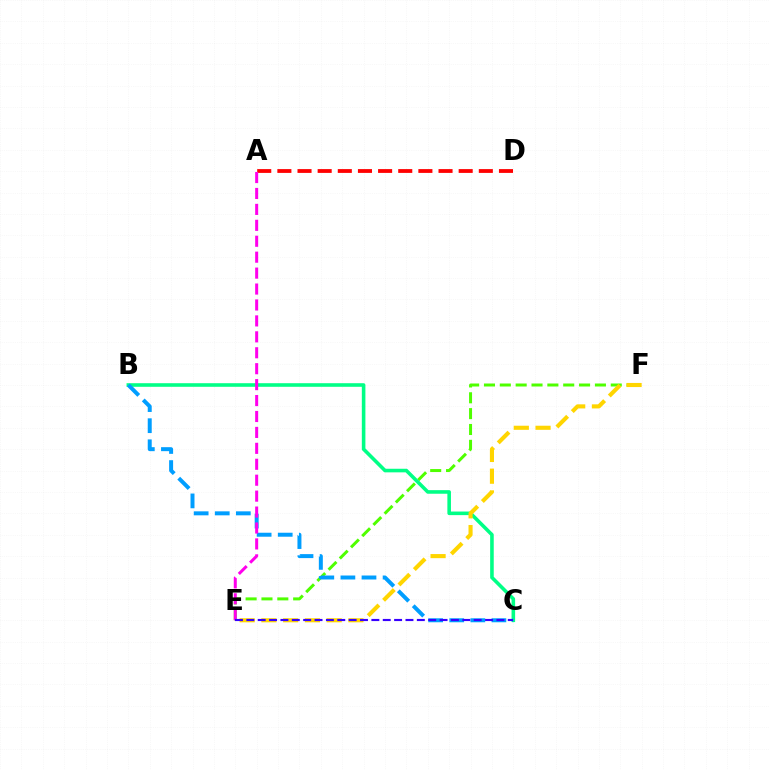{('E', 'F'): [{'color': '#4fff00', 'line_style': 'dashed', 'thickness': 2.15}, {'color': '#ffd500', 'line_style': 'dashed', 'thickness': 2.95}], ('A', 'D'): [{'color': '#ff0000', 'line_style': 'dashed', 'thickness': 2.74}], ('B', 'C'): [{'color': '#00ff86', 'line_style': 'solid', 'thickness': 2.58}, {'color': '#009eff', 'line_style': 'dashed', 'thickness': 2.87}], ('A', 'E'): [{'color': '#ff00ed', 'line_style': 'dashed', 'thickness': 2.16}], ('C', 'E'): [{'color': '#3700ff', 'line_style': 'dashed', 'thickness': 1.54}]}